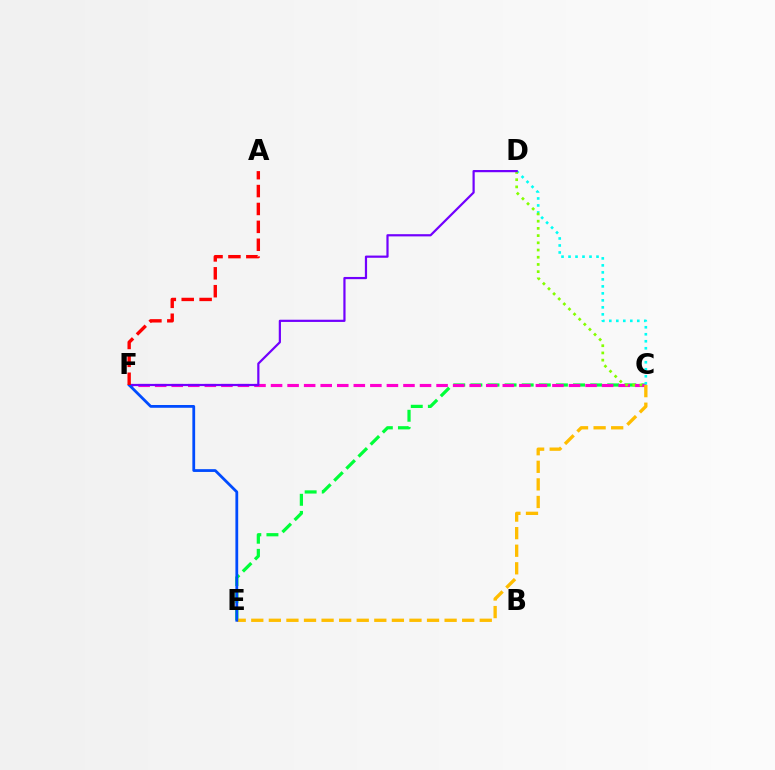{('C', 'E'): [{'color': '#00ff39', 'line_style': 'dashed', 'thickness': 2.32}, {'color': '#ffbd00', 'line_style': 'dashed', 'thickness': 2.39}], ('C', 'F'): [{'color': '#ff00cf', 'line_style': 'dashed', 'thickness': 2.25}], ('C', 'D'): [{'color': '#00fff6', 'line_style': 'dotted', 'thickness': 1.9}, {'color': '#84ff00', 'line_style': 'dotted', 'thickness': 1.96}], ('D', 'F'): [{'color': '#7200ff', 'line_style': 'solid', 'thickness': 1.59}], ('E', 'F'): [{'color': '#004bff', 'line_style': 'solid', 'thickness': 2.0}], ('A', 'F'): [{'color': '#ff0000', 'line_style': 'dashed', 'thickness': 2.43}]}